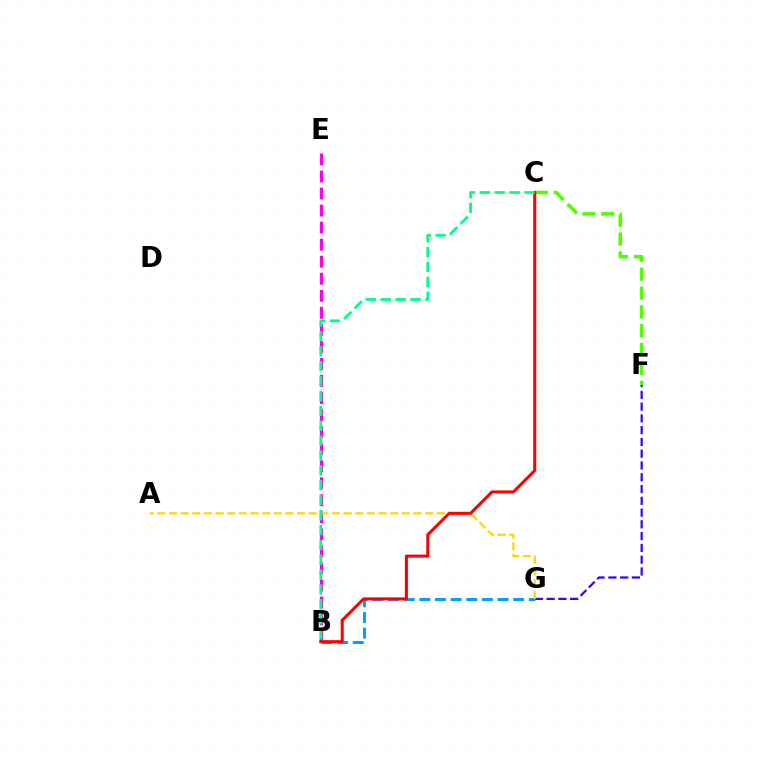{('F', 'G'): [{'color': '#3700ff', 'line_style': 'dashed', 'thickness': 1.6}], ('B', 'G'): [{'color': '#009eff', 'line_style': 'dashed', 'thickness': 2.13}], ('B', 'E'): [{'color': '#ff00ed', 'line_style': 'dashed', 'thickness': 2.31}], ('C', 'F'): [{'color': '#4fff00', 'line_style': 'dashed', 'thickness': 2.56}], ('A', 'G'): [{'color': '#ffd500', 'line_style': 'dashed', 'thickness': 1.58}], ('B', 'C'): [{'color': '#ff0000', 'line_style': 'solid', 'thickness': 2.19}, {'color': '#00ff86', 'line_style': 'dashed', 'thickness': 2.02}]}